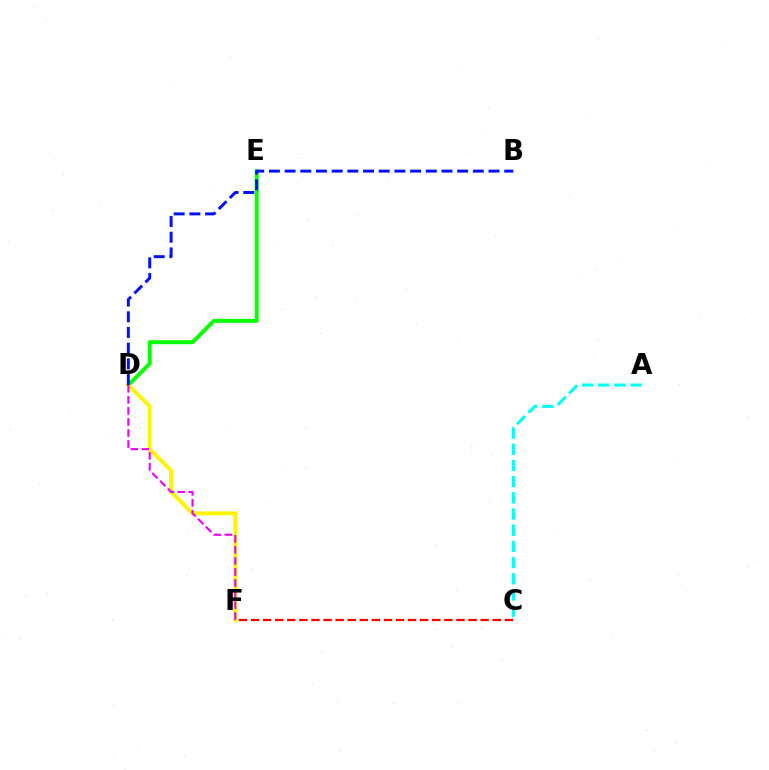{('D', 'E'): [{'color': '#08ff00', 'line_style': 'solid', 'thickness': 2.84}], ('C', 'F'): [{'color': '#ff0000', 'line_style': 'dashed', 'thickness': 1.64}], ('D', 'F'): [{'color': '#fcf500', 'line_style': 'solid', 'thickness': 2.8}, {'color': '#ee00ff', 'line_style': 'dashed', 'thickness': 1.5}], ('A', 'C'): [{'color': '#00fff6', 'line_style': 'dashed', 'thickness': 2.2}], ('B', 'D'): [{'color': '#0010ff', 'line_style': 'dashed', 'thickness': 2.13}]}